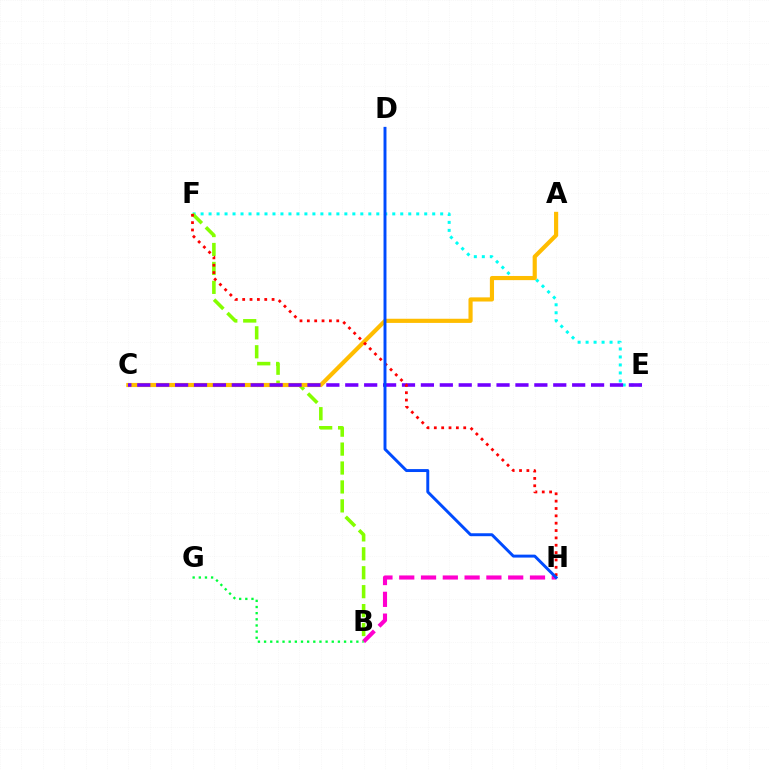{('E', 'F'): [{'color': '#00fff6', 'line_style': 'dotted', 'thickness': 2.17}], ('B', 'F'): [{'color': '#84ff00', 'line_style': 'dashed', 'thickness': 2.57}], ('B', 'H'): [{'color': '#ff00cf', 'line_style': 'dashed', 'thickness': 2.96}], ('A', 'C'): [{'color': '#ffbd00', 'line_style': 'solid', 'thickness': 2.99}], ('C', 'E'): [{'color': '#7200ff', 'line_style': 'dashed', 'thickness': 2.57}], ('F', 'H'): [{'color': '#ff0000', 'line_style': 'dotted', 'thickness': 2.0}], ('B', 'G'): [{'color': '#00ff39', 'line_style': 'dotted', 'thickness': 1.67}], ('D', 'H'): [{'color': '#004bff', 'line_style': 'solid', 'thickness': 2.12}]}